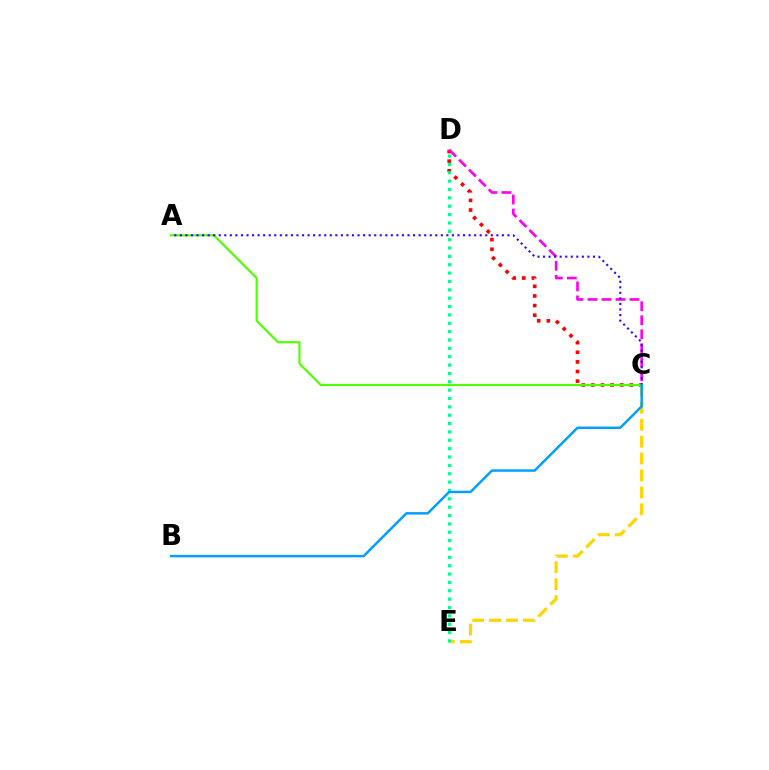{('C', 'D'): [{'color': '#ff0000', 'line_style': 'dotted', 'thickness': 2.61}, {'color': '#ff00ed', 'line_style': 'dashed', 'thickness': 1.9}], ('C', 'E'): [{'color': '#ffd500', 'line_style': 'dashed', 'thickness': 2.3}], ('D', 'E'): [{'color': '#00ff86', 'line_style': 'dotted', 'thickness': 2.27}], ('A', 'C'): [{'color': '#4fff00', 'line_style': 'solid', 'thickness': 1.57}, {'color': '#3700ff', 'line_style': 'dotted', 'thickness': 1.51}], ('B', 'C'): [{'color': '#009eff', 'line_style': 'solid', 'thickness': 1.77}]}